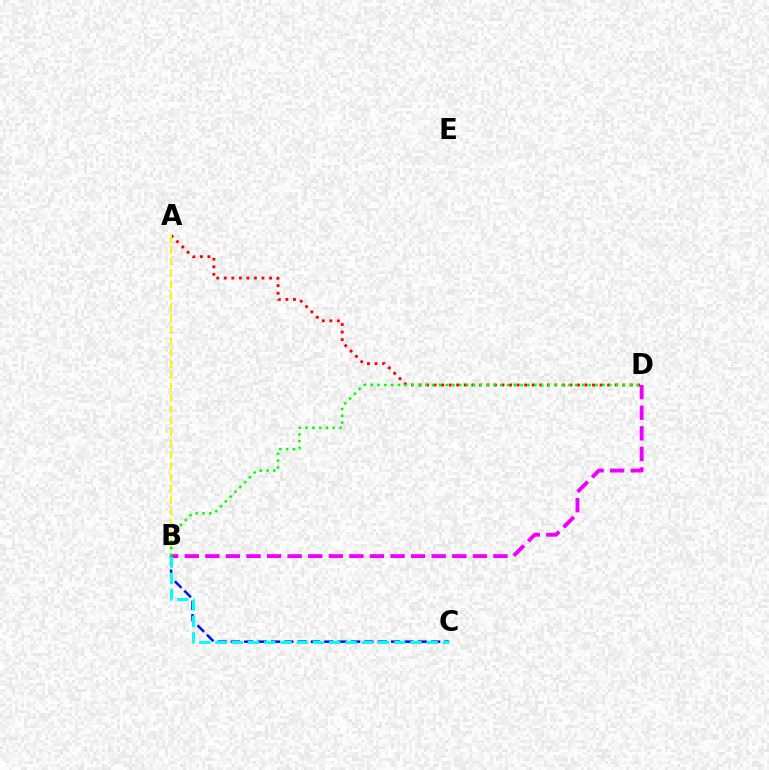{('B', 'D'): [{'color': '#ee00ff', 'line_style': 'dashed', 'thickness': 2.8}, {'color': '#08ff00', 'line_style': 'dotted', 'thickness': 1.85}], ('B', 'C'): [{'color': '#0010ff', 'line_style': 'dashed', 'thickness': 1.81}, {'color': '#00fff6', 'line_style': 'dashed', 'thickness': 2.21}], ('A', 'D'): [{'color': '#ff0000', 'line_style': 'dotted', 'thickness': 2.05}], ('A', 'B'): [{'color': '#fcf500', 'line_style': 'dashed', 'thickness': 1.54}]}